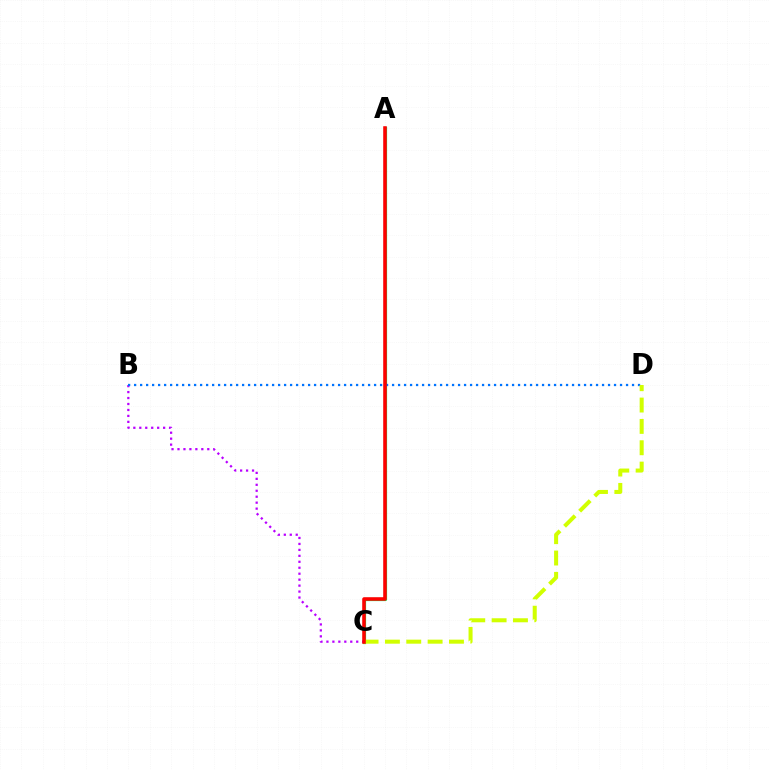{('A', 'C'): [{'color': '#00ff5c', 'line_style': 'solid', 'thickness': 2.32}, {'color': '#ff0000', 'line_style': 'solid', 'thickness': 2.56}], ('B', 'C'): [{'color': '#b900ff', 'line_style': 'dotted', 'thickness': 1.62}], ('B', 'D'): [{'color': '#0074ff', 'line_style': 'dotted', 'thickness': 1.63}], ('C', 'D'): [{'color': '#d1ff00', 'line_style': 'dashed', 'thickness': 2.9}]}